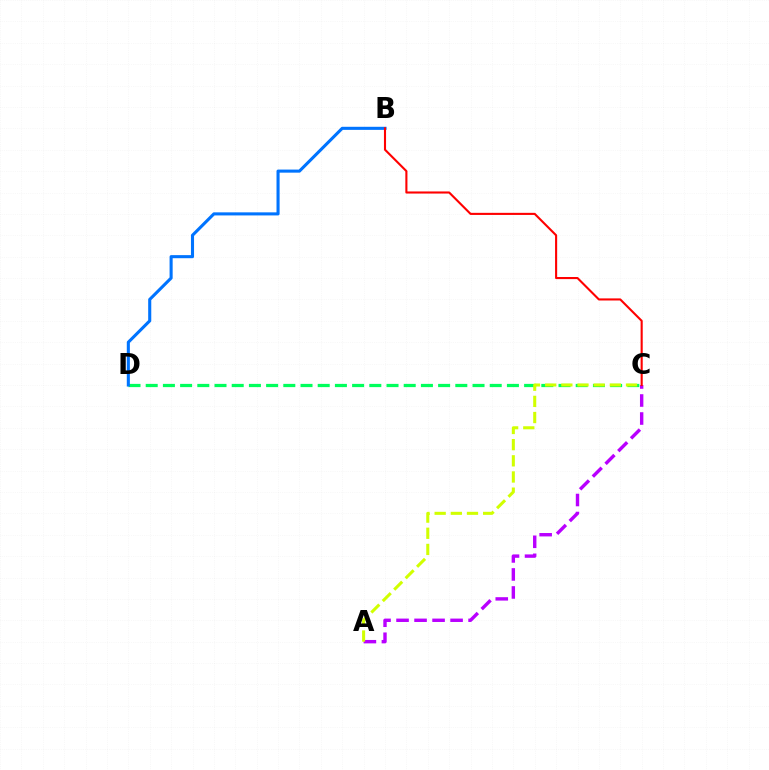{('C', 'D'): [{'color': '#00ff5c', 'line_style': 'dashed', 'thickness': 2.34}], ('B', 'D'): [{'color': '#0074ff', 'line_style': 'solid', 'thickness': 2.22}], ('A', 'C'): [{'color': '#b900ff', 'line_style': 'dashed', 'thickness': 2.45}, {'color': '#d1ff00', 'line_style': 'dashed', 'thickness': 2.2}], ('B', 'C'): [{'color': '#ff0000', 'line_style': 'solid', 'thickness': 1.51}]}